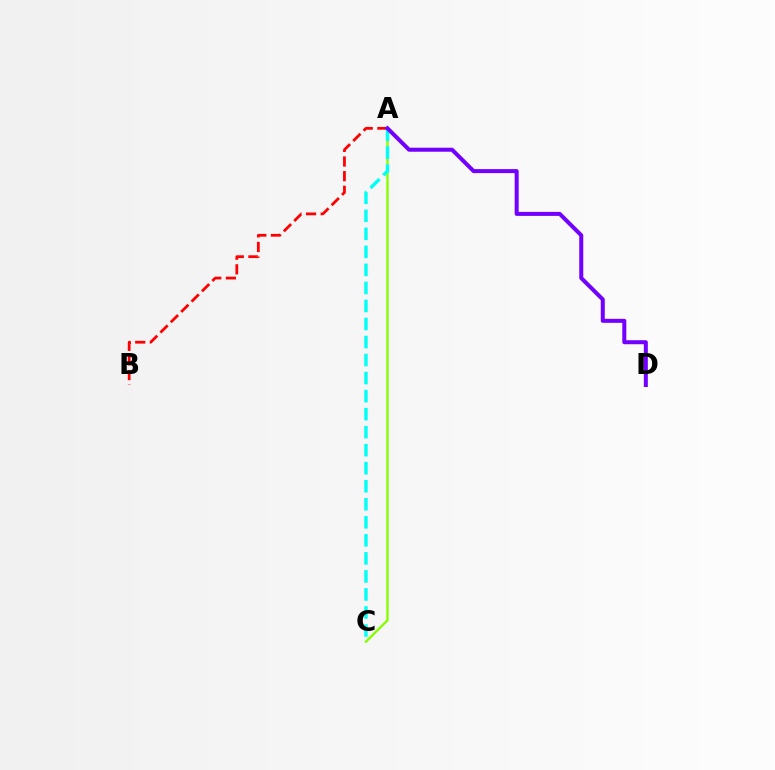{('A', 'B'): [{'color': '#ff0000', 'line_style': 'dashed', 'thickness': 1.99}], ('A', 'C'): [{'color': '#84ff00', 'line_style': 'solid', 'thickness': 1.71}, {'color': '#00fff6', 'line_style': 'dashed', 'thickness': 2.45}], ('A', 'D'): [{'color': '#7200ff', 'line_style': 'solid', 'thickness': 2.89}]}